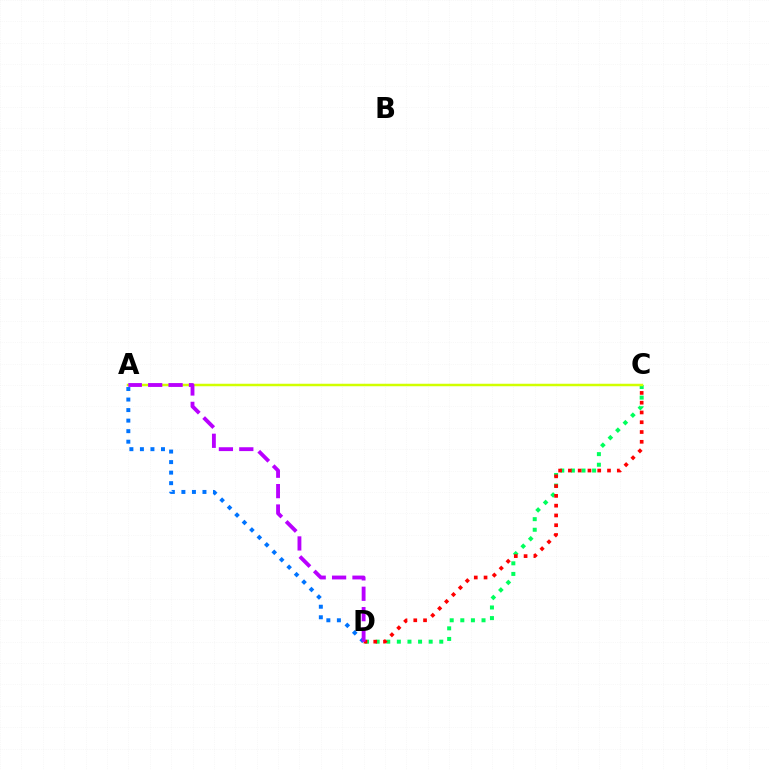{('C', 'D'): [{'color': '#00ff5c', 'line_style': 'dotted', 'thickness': 2.88}, {'color': '#ff0000', 'line_style': 'dotted', 'thickness': 2.66}], ('A', 'C'): [{'color': '#d1ff00', 'line_style': 'solid', 'thickness': 1.79}], ('A', 'D'): [{'color': '#0074ff', 'line_style': 'dotted', 'thickness': 2.86}, {'color': '#b900ff', 'line_style': 'dashed', 'thickness': 2.77}]}